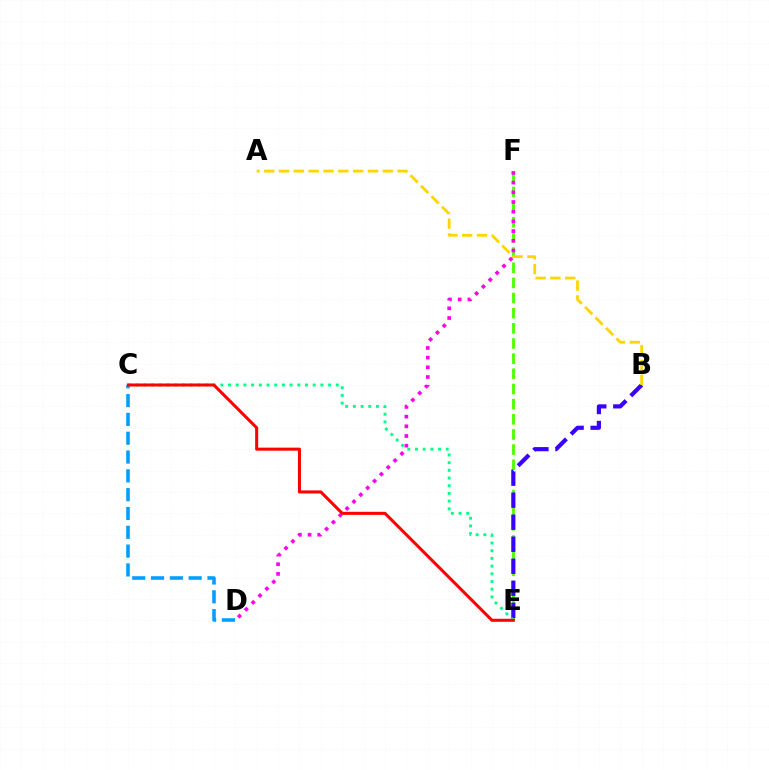{('E', 'F'): [{'color': '#4fff00', 'line_style': 'dashed', 'thickness': 2.06}], ('C', 'D'): [{'color': '#009eff', 'line_style': 'dashed', 'thickness': 2.56}], ('B', 'E'): [{'color': '#3700ff', 'line_style': 'dashed', 'thickness': 2.99}], ('D', 'F'): [{'color': '#ff00ed', 'line_style': 'dotted', 'thickness': 2.63}], ('A', 'B'): [{'color': '#ffd500', 'line_style': 'dashed', 'thickness': 2.01}], ('C', 'E'): [{'color': '#00ff86', 'line_style': 'dotted', 'thickness': 2.09}, {'color': '#ff0000', 'line_style': 'solid', 'thickness': 2.19}]}